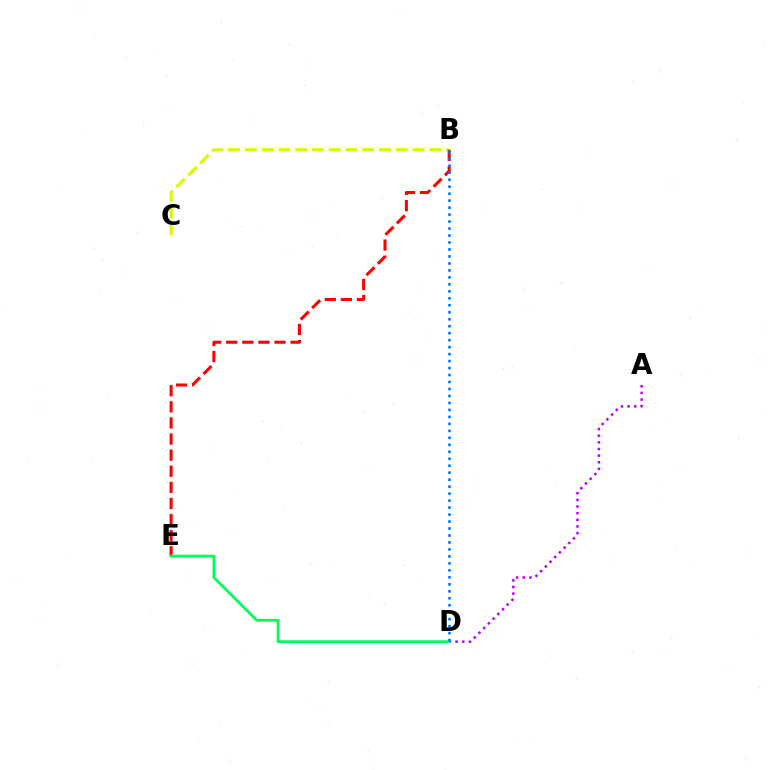{('A', 'D'): [{'color': '#b900ff', 'line_style': 'dotted', 'thickness': 1.8}], ('B', 'C'): [{'color': '#d1ff00', 'line_style': 'dashed', 'thickness': 2.28}], ('B', 'E'): [{'color': '#ff0000', 'line_style': 'dashed', 'thickness': 2.19}], ('D', 'E'): [{'color': '#00ff5c', 'line_style': 'solid', 'thickness': 2.01}], ('B', 'D'): [{'color': '#0074ff', 'line_style': 'dotted', 'thickness': 1.9}]}